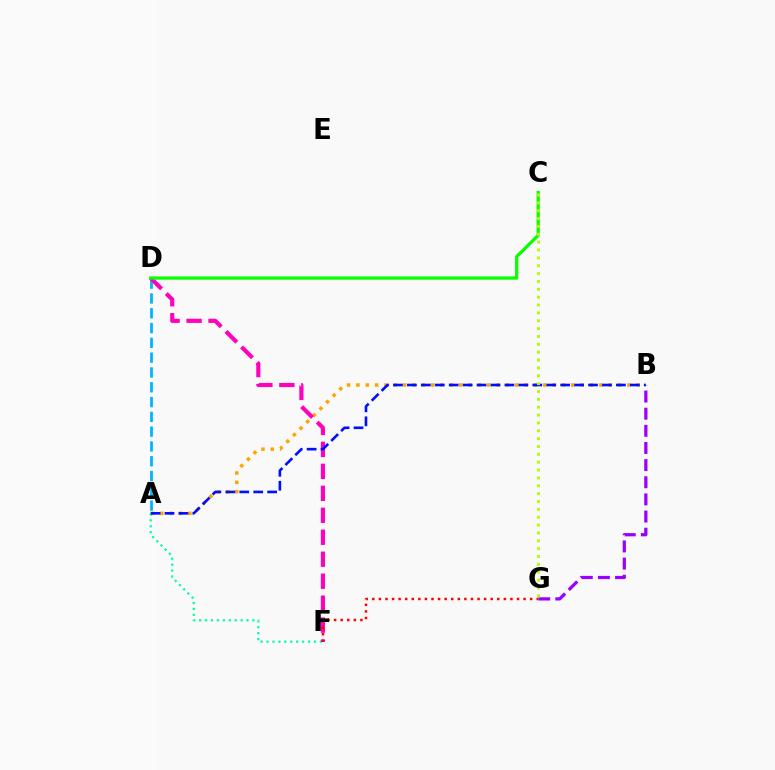{('B', 'G'): [{'color': '#9b00ff', 'line_style': 'dashed', 'thickness': 2.33}], ('A', 'D'): [{'color': '#00b5ff', 'line_style': 'dashed', 'thickness': 2.01}], ('A', 'B'): [{'color': '#ffa500', 'line_style': 'dotted', 'thickness': 2.54}, {'color': '#0010ff', 'line_style': 'dashed', 'thickness': 1.89}], ('A', 'F'): [{'color': '#00ff9d', 'line_style': 'dotted', 'thickness': 1.61}], ('D', 'F'): [{'color': '#ff00bd', 'line_style': 'dashed', 'thickness': 2.98}], ('F', 'G'): [{'color': '#ff0000', 'line_style': 'dotted', 'thickness': 1.79}], ('C', 'D'): [{'color': '#08ff00', 'line_style': 'solid', 'thickness': 2.34}], ('C', 'G'): [{'color': '#b3ff00', 'line_style': 'dotted', 'thickness': 2.14}]}